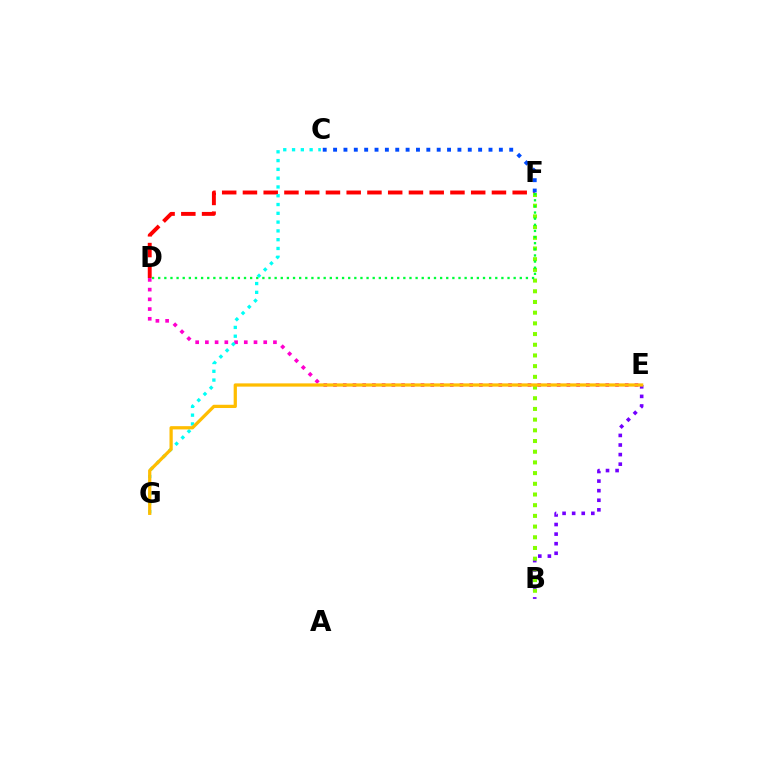{('B', 'E'): [{'color': '#7200ff', 'line_style': 'dotted', 'thickness': 2.6}], ('D', 'F'): [{'color': '#ff0000', 'line_style': 'dashed', 'thickness': 2.82}, {'color': '#00ff39', 'line_style': 'dotted', 'thickness': 1.67}], ('D', 'E'): [{'color': '#ff00cf', 'line_style': 'dotted', 'thickness': 2.64}], ('B', 'F'): [{'color': '#84ff00', 'line_style': 'dotted', 'thickness': 2.91}], ('C', 'G'): [{'color': '#00fff6', 'line_style': 'dotted', 'thickness': 2.39}], ('E', 'G'): [{'color': '#ffbd00', 'line_style': 'solid', 'thickness': 2.34}], ('C', 'F'): [{'color': '#004bff', 'line_style': 'dotted', 'thickness': 2.81}]}